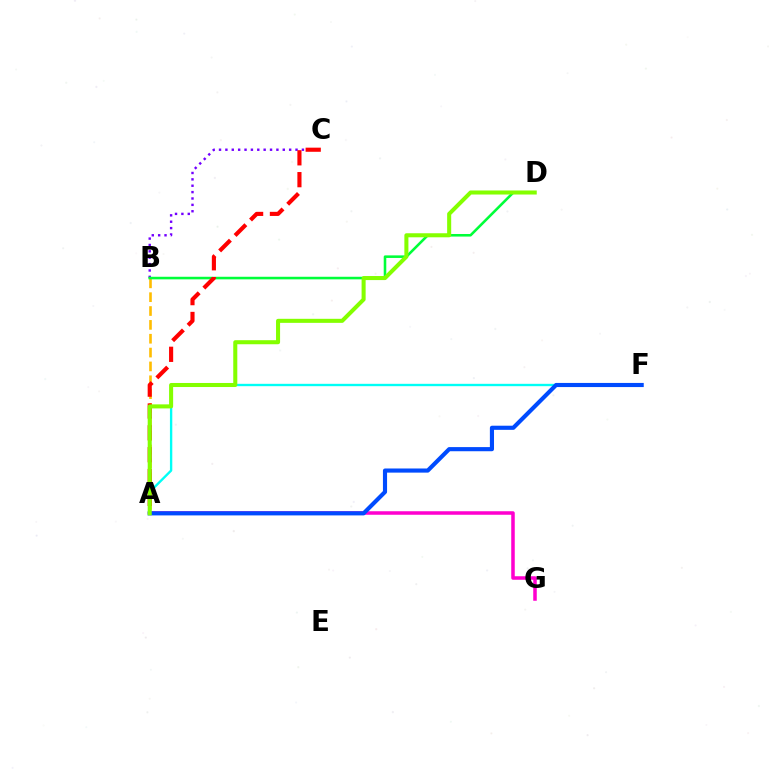{('B', 'C'): [{'color': '#7200ff', 'line_style': 'dotted', 'thickness': 1.73}], ('A', 'G'): [{'color': '#ff00cf', 'line_style': 'solid', 'thickness': 2.54}], ('A', 'B'): [{'color': '#ffbd00', 'line_style': 'dashed', 'thickness': 1.88}], ('B', 'D'): [{'color': '#00ff39', 'line_style': 'solid', 'thickness': 1.85}], ('A', 'C'): [{'color': '#ff0000', 'line_style': 'dashed', 'thickness': 2.97}], ('A', 'F'): [{'color': '#00fff6', 'line_style': 'solid', 'thickness': 1.7}, {'color': '#004bff', 'line_style': 'solid', 'thickness': 2.98}], ('A', 'D'): [{'color': '#84ff00', 'line_style': 'solid', 'thickness': 2.91}]}